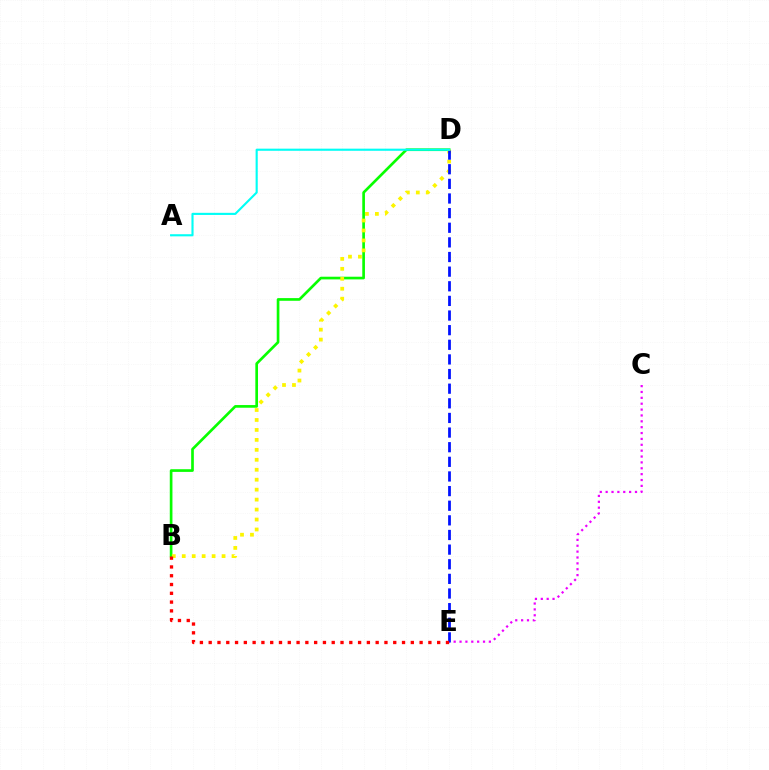{('B', 'D'): [{'color': '#08ff00', 'line_style': 'solid', 'thickness': 1.92}, {'color': '#fcf500', 'line_style': 'dotted', 'thickness': 2.7}], ('C', 'E'): [{'color': '#ee00ff', 'line_style': 'dotted', 'thickness': 1.59}], ('D', 'E'): [{'color': '#0010ff', 'line_style': 'dashed', 'thickness': 1.99}], ('A', 'D'): [{'color': '#00fff6', 'line_style': 'solid', 'thickness': 1.53}], ('B', 'E'): [{'color': '#ff0000', 'line_style': 'dotted', 'thickness': 2.39}]}